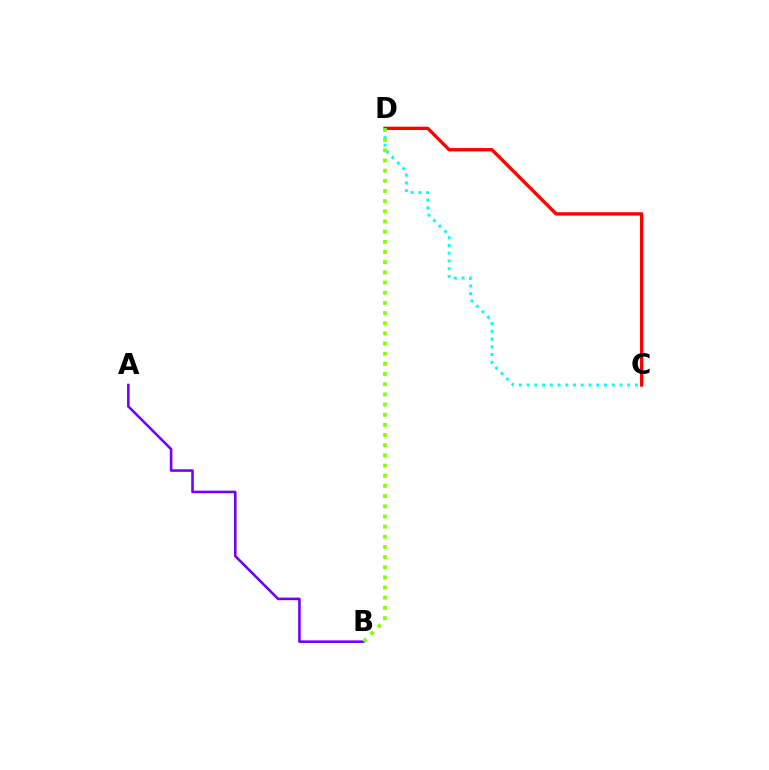{('C', 'D'): [{'color': '#ff0000', 'line_style': 'solid', 'thickness': 2.39}, {'color': '#00fff6', 'line_style': 'dotted', 'thickness': 2.1}], ('A', 'B'): [{'color': '#7200ff', 'line_style': 'solid', 'thickness': 1.85}], ('B', 'D'): [{'color': '#84ff00', 'line_style': 'dotted', 'thickness': 2.76}]}